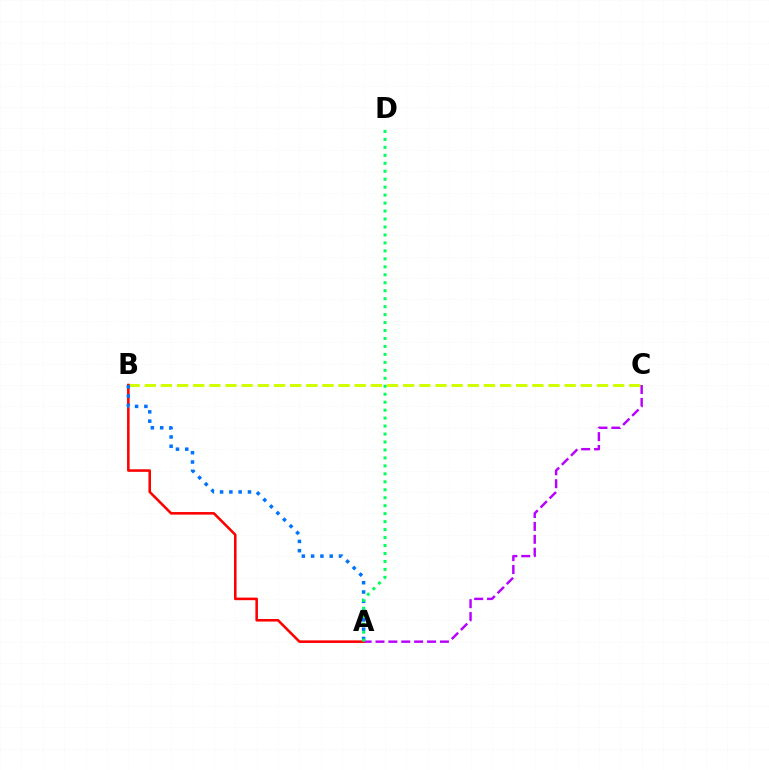{('B', 'C'): [{'color': '#d1ff00', 'line_style': 'dashed', 'thickness': 2.19}], ('A', 'C'): [{'color': '#b900ff', 'line_style': 'dashed', 'thickness': 1.75}], ('A', 'B'): [{'color': '#ff0000', 'line_style': 'solid', 'thickness': 1.85}, {'color': '#0074ff', 'line_style': 'dotted', 'thickness': 2.53}], ('A', 'D'): [{'color': '#00ff5c', 'line_style': 'dotted', 'thickness': 2.16}]}